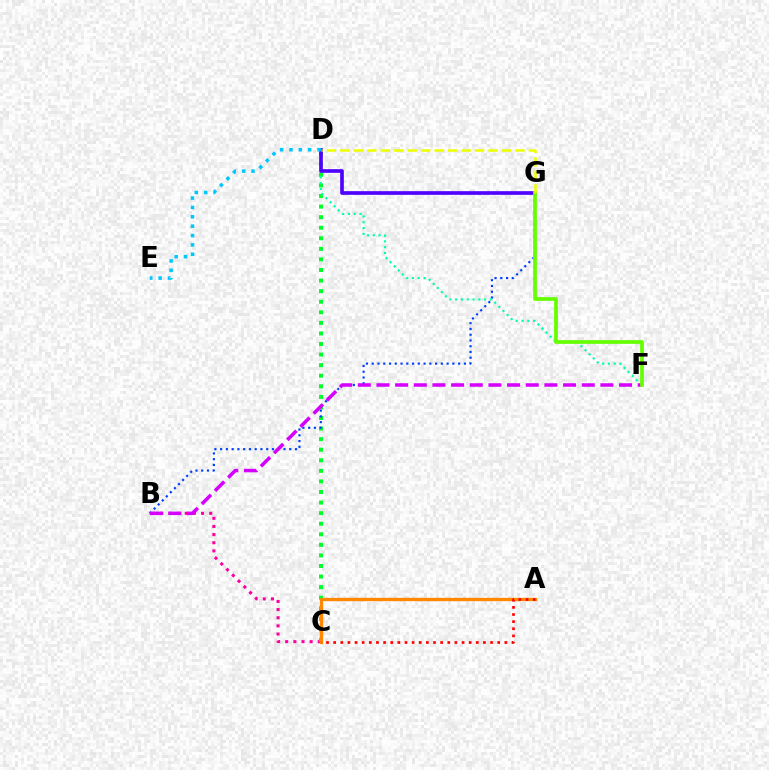{('B', 'C'): [{'color': '#ff00a0', 'line_style': 'dotted', 'thickness': 2.21}], ('C', 'D'): [{'color': '#00ff27', 'line_style': 'dotted', 'thickness': 2.87}], ('B', 'G'): [{'color': '#003fff', 'line_style': 'dotted', 'thickness': 1.56}], ('A', 'C'): [{'color': '#ff8800', 'line_style': 'solid', 'thickness': 2.4}, {'color': '#ff0000', 'line_style': 'dotted', 'thickness': 1.94}], ('D', 'F'): [{'color': '#00ffaf', 'line_style': 'dotted', 'thickness': 1.57}], ('D', 'G'): [{'color': '#4f00ff', 'line_style': 'solid', 'thickness': 2.64}, {'color': '#eeff00', 'line_style': 'dashed', 'thickness': 1.83}], ('B', 'F'): [{'color': '#d600ff', 'line_style': 'dashed', 'thickness': 2.53}], ('F', 'G'): [{'color': '#66ff00', 'line_style': 'solid', 'thickness': 2.69}], ('D', 'E'): [{'color': '#00c7ff', 'line_style': 'dotted', 'thickness': 2.54}]}